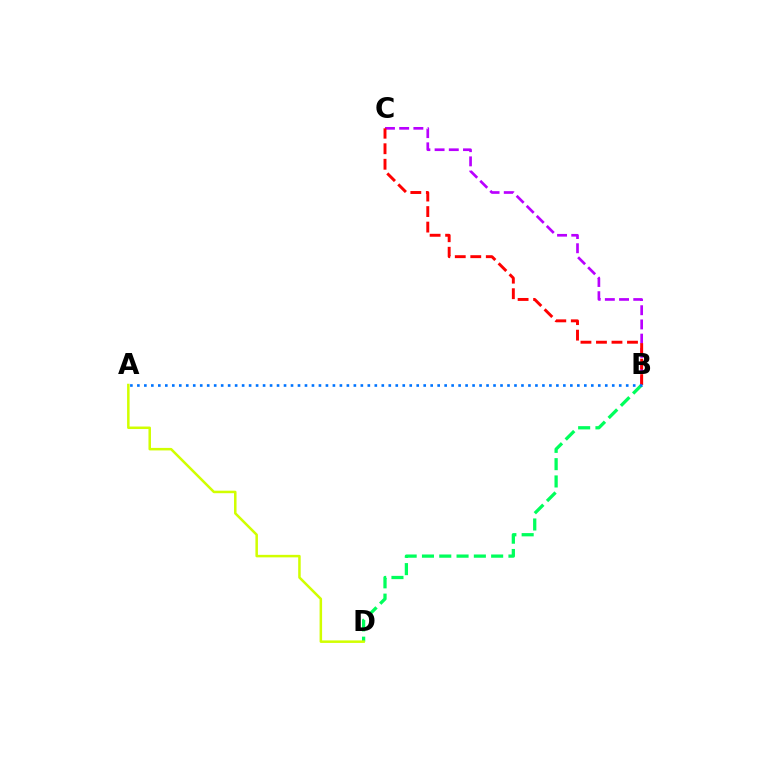{('B', 'C'): [{'color': '#b900ff', 'line_style': 'dashed', 'thickness': 1.93}, {'color': '#ff0000', 'line_style': 'dashed', 'thickness': 2.11}], ('B', 'D'): [{'color': '#00ff5c', 'line_style': 'dashed', 'thickness': 2.35}], ('A', 'B'): [{'color': '#0074ff', 'line_style': 'dotted', 'thickness': 1.9}], ('A', 'D'): [{'color': '#d1ff00', 'line_style': 'solid', 'thickness': 1.81}]}